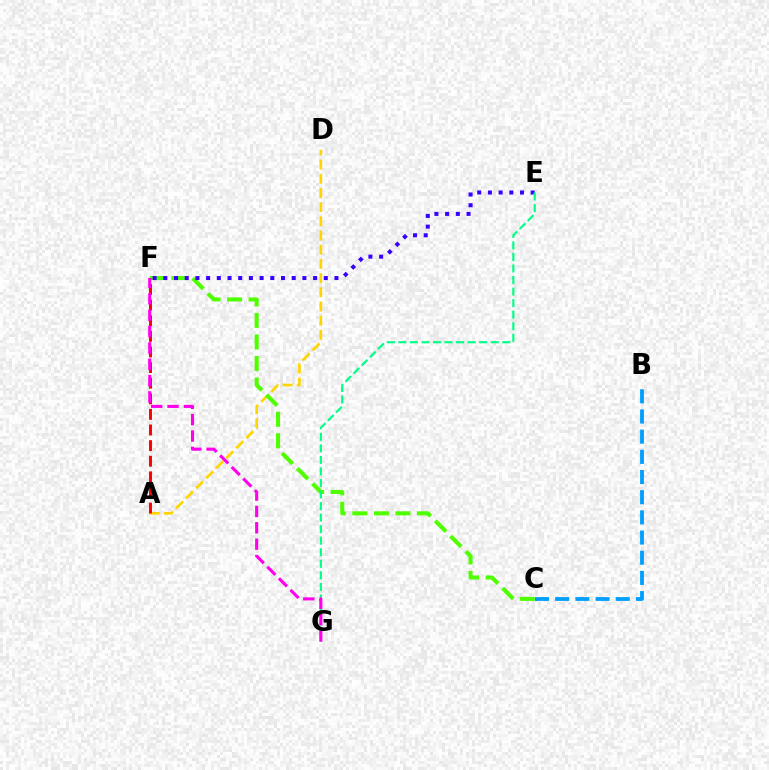{('A', 'D'): [{'color': '#ffd500', 'line_style': 'dashed', 'thickness': 1.93}], ('C', 'F'): [{'color': '#4fff00', 'line_style': 'dashed', 'thickness': 2.93}], ('E', 'F'): [{'color': '#3700ff', 'line_style': 'dotted', 'thickness': 2.91}], ('A', 'F'): [{'color': '#ff0000', 'line_style': 'dashed', 'thickness': 2.12}], ('E', 'G'): [{'color': '#00ff86', 'line_style': 'dashed', 'thickness': 1.57}], ('F', 'G'): [{'color': '#ff00ed', 'line_style': 'dashed', 'thickness': 2.22}], ('B', 'C'): [{'color': '#009eff', 'line_style': 'dashed', 'thickness': 2.74}]}